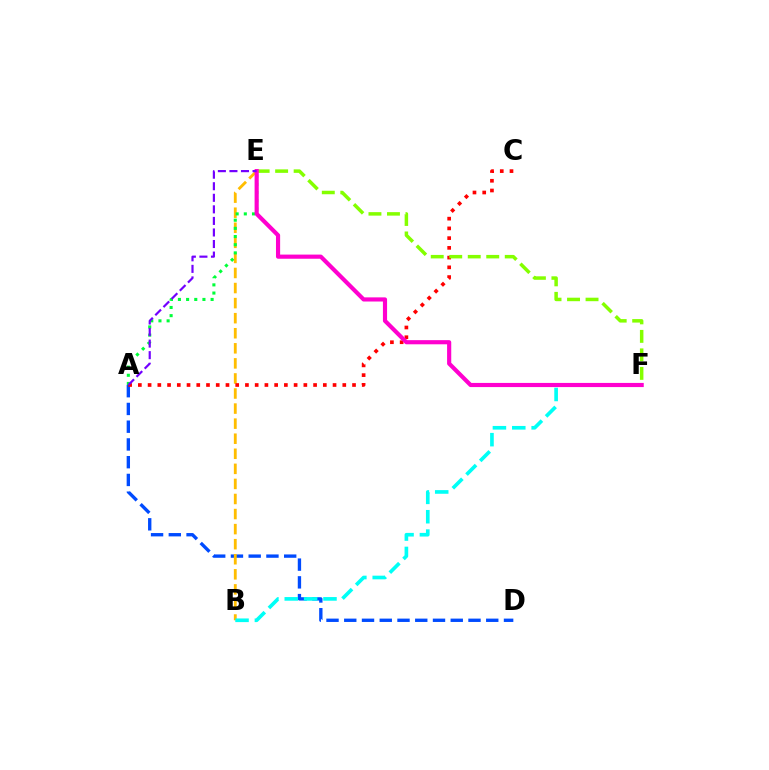{('A', 'D'): [{'color': '#004bff', 'line_style': 'dashed', 'thickness': 2.41}], ('B', 'E'): [{'color': '#ffbd00', 'line_style': 'dashed', 'thickness': 2.05}], ('B', 'F'): [{'color': '#00fff6', 'line_style': 'dashed', 'thickness': 2.63}], ('A', 'C'): [{'color': '#ff0000', 'line_style': 'dotted', 'thickness': 2.64}], ('A', 'E'): [{'color': '#00ff39', 'line_style': 'dotted', 'thickness': 2.22}, {'color': '#7200ff', 'line_style': 'dashed', 'thickness': 1.57}], ('E', 'F'): [{'color': '#84ff00', 'line_style': 'dashed', 'thickness': 2.51}, {'color': '#ff00cf', 'line_style': 'solid', 'thickness': 2.99}]}